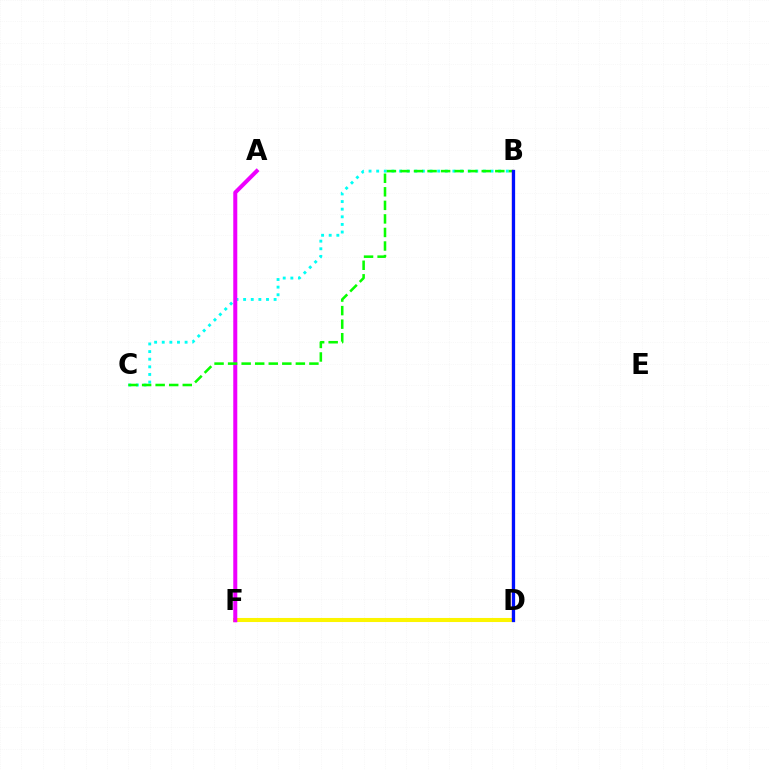{('D', 'F'): [{'color': '#fcf500', 'line_style': 'solid', 'thickness': 2.92}], ('B', 'C'): [{'color': '#00fff6', 'line_style': 'dotted', 'thickness': 2.07}, {'color': '#08ff00', 'line_style': 'dashed', 'thickness': 1.84}], ('A', 'F'): [{'color': '#ee00ff', 'line_style': 'solid', 'thickness': 2.89}], ('B', 'D'): [{'color': '#ff0000', 'line_style': 'solid', 'thickness': 1.59}, {'color': '#0010ff', 'line_style': 'solid', 'thickness': 2.35}]}